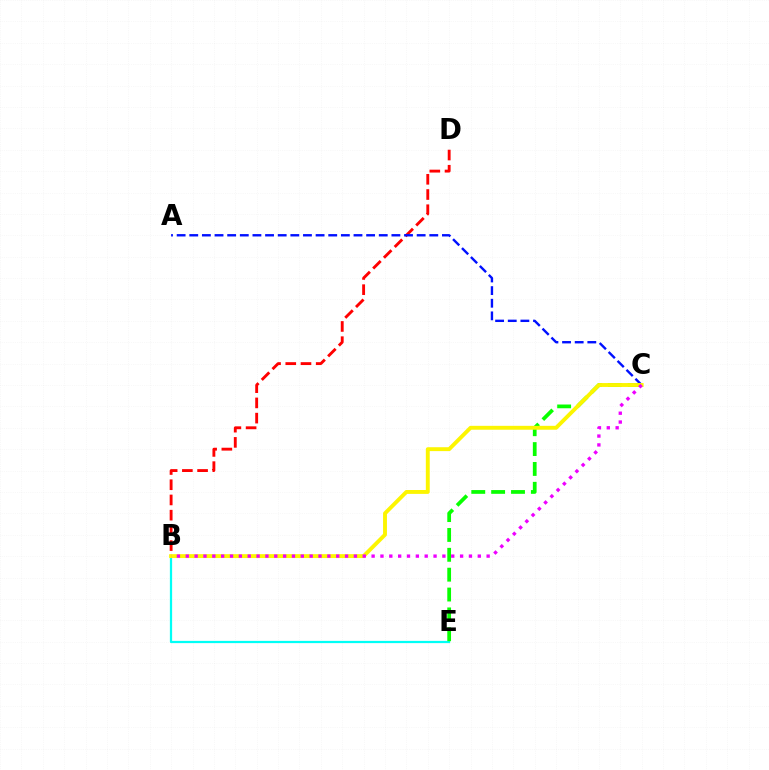{('B', 'E'): [{'color': '#00fff6', 'line_style': 'solid', 'thickness': 1.62}], ('C', 'E'): [{'color': '#08ff00', 'line_style': 'dashed', 'thickness': 2.7}], ('B', 'D'): [{'color': '#ff0000', 'line_style': 'dashed', 'thickness': 2.07}], ('A', 'C'): [{'color': '#0010ff', 'line_style': 'dashed', 'thickness': 1.72}], ('B', 'C'): [{'color': '#fcf500', 'line_style': 'solid', 'thickness': 2.8}, {'color': '#ee00ff', 'line_style': 'dotted', 'thickness': 2.4}]}